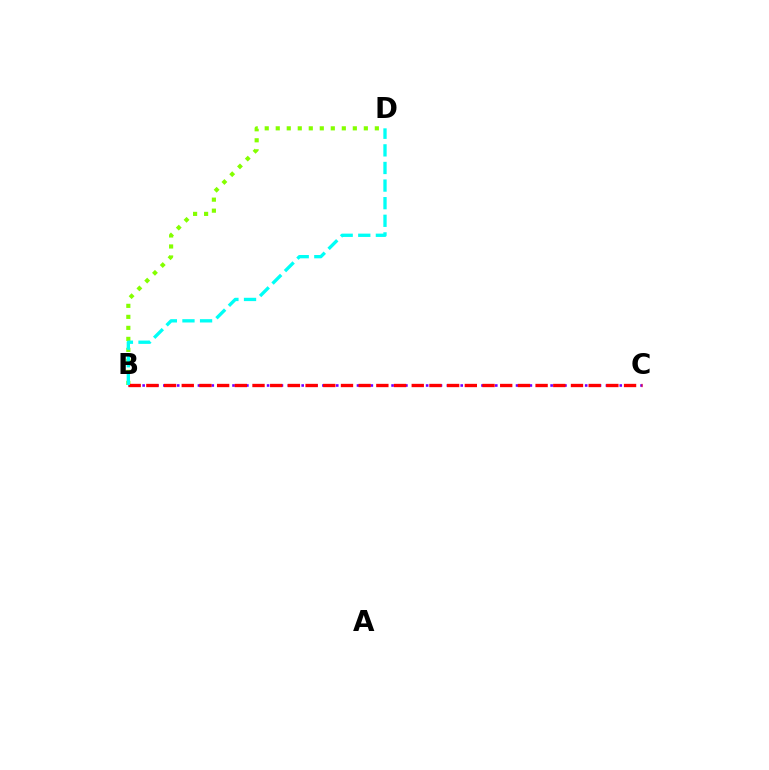{('B', 'D'): [{'color': '#84ff00', 'line_style': 'dotted', 'thickness': 2.99}, {'color': '#00fff6', 'line_style': 'dashed', 'thickness': 2.39}], ('B', 'C'): [{'color': '#7200ff', 'line_style': 'dotted', 'thickness': 1.88}, {'color': '#ff0000', 'line_style': 'dashed', 'thickness': 2.4}]}